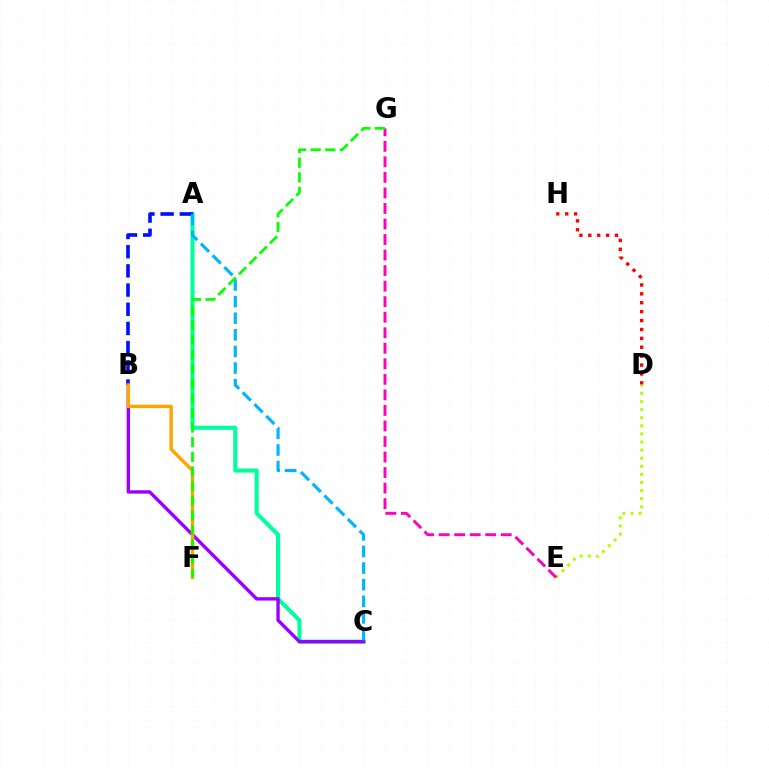{('A', 'C'): [{'color': '#00ff9d', 'line_style': 'solid', 'thickness': 2.93}, {'color': '#00b5ff', 'line_style': 'dashed', 'thickness': 2.26}], ('B', 'C'): [{'color': '#9b00ff', 'line_style': 'solid', 'thickness': 2.42}], ('A', 'B'): [{'color': '#0010ff', 'line_style': 'dashed', 'thickness': 2.61}], ('D', 'E'): [{'color': '#b3ff00', 'line_style': 'dotted', 'thickness': 2.2}], ('B', 'F'): [{'color': '#ffa500', 'line_style': 'solid', 'thickness': 2.48}], ('D', 'H'): [{'color': '#ff0000', 'line_style': 'dotted', 'thickness': 2.42}], ('E', 'G'): [{'color': '#ff00bd', 'line_style': 'dashed', 'thickness': 2.11}], ('F', 'G'): [{'color': '#08ff00', 'line_style': 'dashed', 'thickness': 1.99}]}